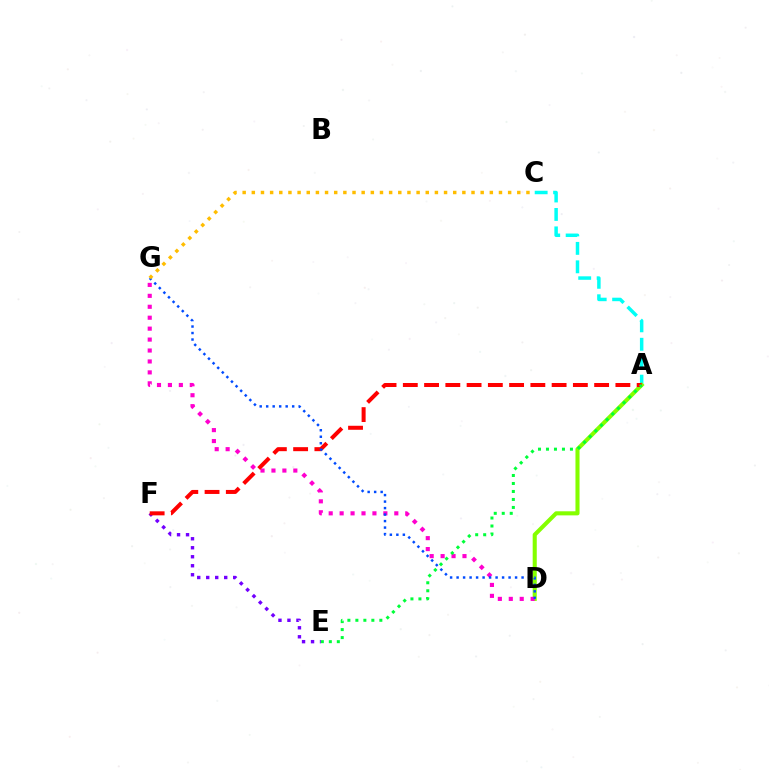{('E', 'F'): [{'color': '#7200ff', 'line_style': 'dotted', 'thickness': 2.44}], ('A', 'C'): [{'color': '#00fff6', 'line_style': 'dashed', 'thickness': 2.51}], ('A', 'D'): [{'color': '#84ff00', 'line_style': 'solid', 'thickness': 2.94}], ('D', 'G'): [{'color': '#ff00cf', 'line_style': 'dotted', 'thickness': 2.97}, {'color': '#004bff', 'line_style': 'dotted', 'thickness': 1.77}], ('A', 'F'): [{'color': '#ff0000', 'line_style': 'dashed', 'thickness': 2.89}], ('C', 'G'): [{'color': '#ffbd00', 'line_style': 'dotted', 'thickness': 2.49}], ('A', 'E'): [{'color': '#00ff39', 'line_style': 'dotted', 'thickness': 2.17}]}